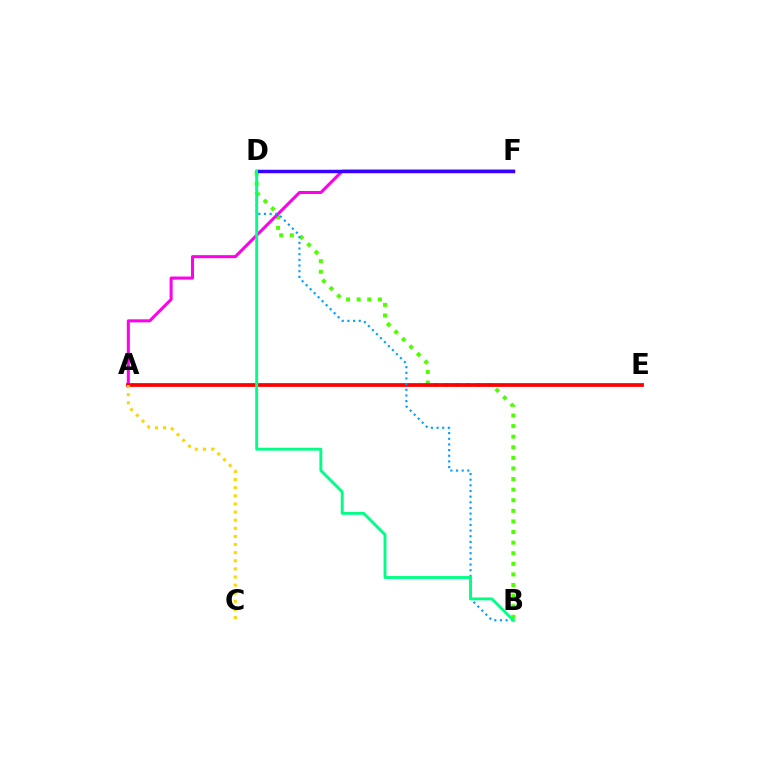{('B', 'D'): [{'color': '#4fff00', 'line_style': 'dotted', 'thickness': 2.88}, {'color': '#009eff', 'line_style': 'dotted', 'thickness': 1.54}, {'color': '#00ff86', 'line_style': 'solid', 'thickness': 2.08}], ('A', 'F'): [{'color': '#ff00ed', 'line_style': 'solid', 'thickness': 2.18}], ('A', 'E'): [{'color': '#ff0000', 'line_style': 'solid', 'thickness': 2.7}], ('D', 'F'): [{'color': '#3700ff', 'line_style': 'solid', 'thickness': 2.49}], ('A', 'C'): [{'color': '#ffd500', 'line_style': 'dotted', 'thickness': 2.21}]}